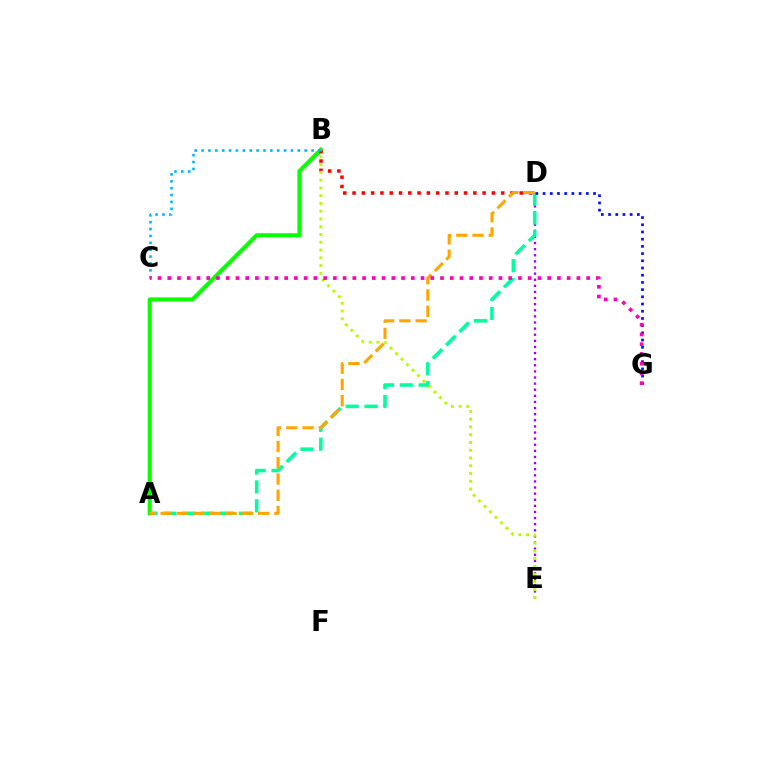{('D', 'E'): [{'color': '#9b00ff', 'line_style': 'dotted', 'thickness': 1.66}], ('A', 'B'): [{'color': '#08ff00', 'line_style': 'solid', 'thickness': 2.95}], ('B', 'D'): [{'color': '#ff0000', 'line_style': 'dotted', 'thickness': 2.52}], ('A', 'D'): [{'color': '#00ff9d', 'line_style': 'dashed', 'thickness': 2.56}, {'color': '#ffa500', 'line_style': 'dashed', 'thickness': 2.21}], ('D', 'G'): [{'color': '#0010ff', 'line_style': 'dotted', 'thickness': 1.96}], ('B', 'E'): [{'color': '#b3ff00', 'line_style': 'dotted', 'thickness': 2.11}], ('B', 'C'): [{'color': '#00b5ff', 'line_style': 'dotted', 'thickness': 1.87}], ('C', 'G'): [{'color': '#ff00bd', 'line_style': 'dotted', 'thickness': 2.65}]}